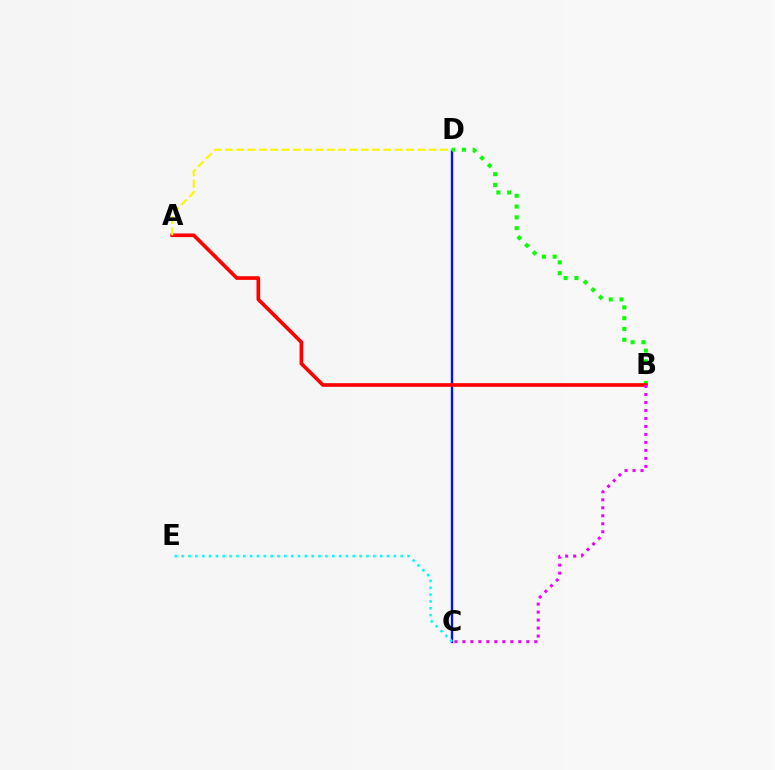{('C', 'D'): [{'color': '#0010ff', 'line_style': 'solid', 'thickness': 1.69}], ('B', 'D'): [{'color': '#08ff00', 'line_style': 'dotted', 'thickness': 2.93}], ('C', 'E'): [{'color': '#00fff6', 'line_style': 'dotted', 'thickness': 1.86}], ('A', 'B'): [{'color': '#ff0000', 'line_style': 'solid', 'thickness': 2.63}], ('B', 'C'): [{'color': '#ee00ff', 'line_style': 'dotted', 'thickness': 2.17}], ('A', 'D'): [{'color': '#fcf500', 'line_style': 'dashed', 'thickness': 1.54}]}